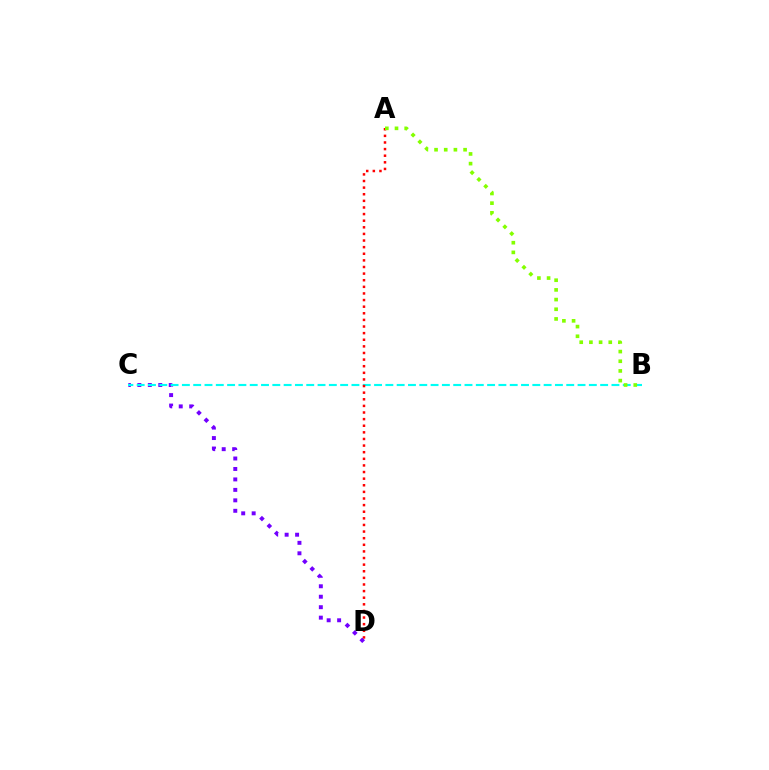{('C', 'D'): [{'color': '#7200ff', 'line_style': 'dotted', 'thickness': 2.84}], ('B', 'C'): [{'color': '#00fff6', 'line_style': 'dashed', 'thickness': 1.54}], ('A', 'D'): [{'color': '#ff0000', 'line_style': 'dotted', 'thickness': 1.8}], ('A', 'B'): [{'color': '#84ff00', 'line_style': 'dotted', 'thickness': 2.63}]}